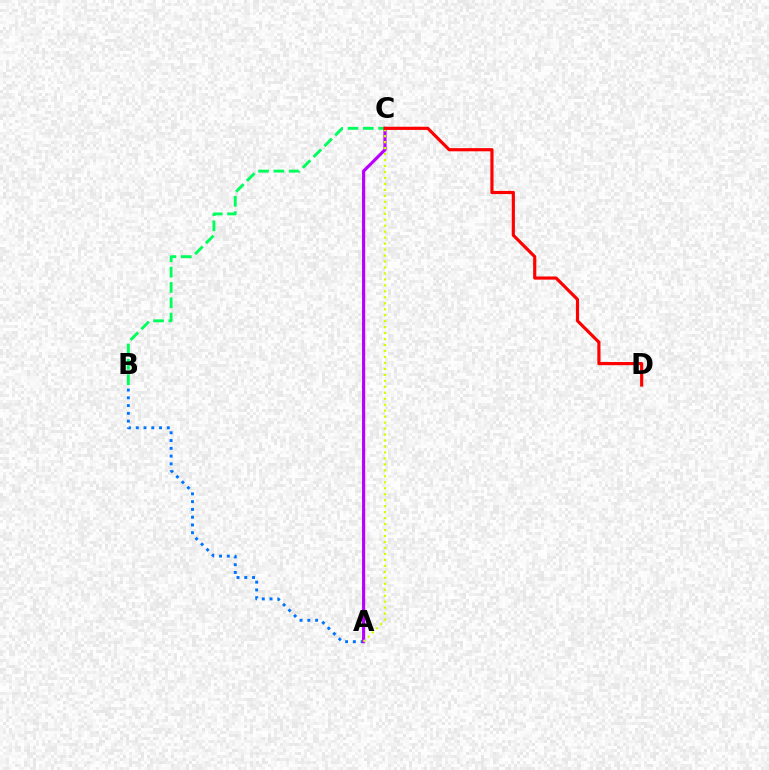{('A', 'B'): [{'color': '#0074ff', 'line_style': 'dotted', 'thickness': 2.11}], ('A', 'C'): [{'color': '#b900ff', 'line_style': 'solid', 'thickness': 2.27}, {'color': '#d1ff00', 'line_style': 'dotted', 'thickness': 1.62}], ('B', 'C'): [{'color': '#00ff5c', 'line_style': 'dashed', 'thickness': 2.08}], ('C', 'D'): [{'color': '#ff0000', 'line_style': 'solid', 'thickness': 2.28}]}